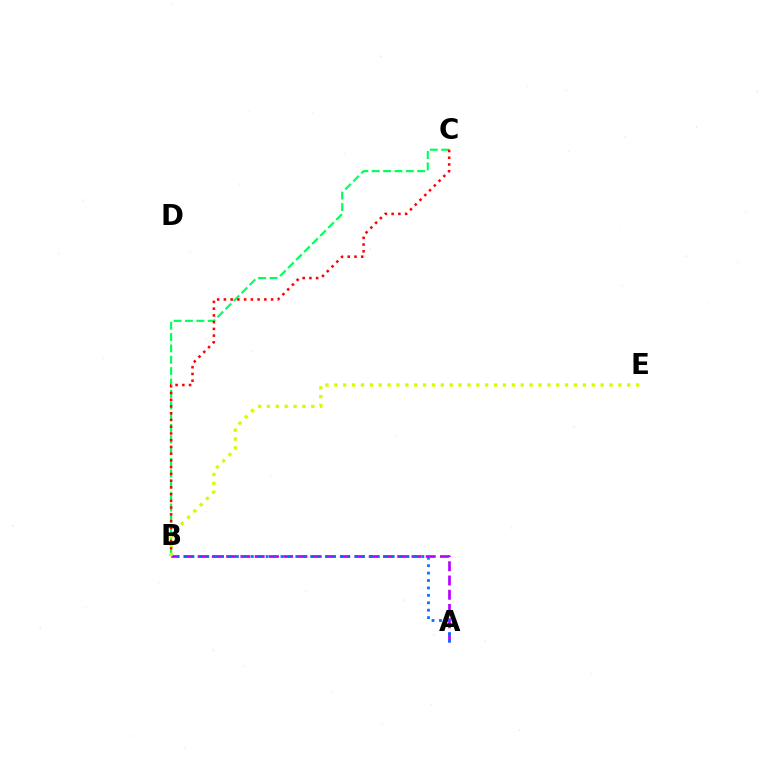{('A', 'B'): [{'color': '#b900ff', 'line_style': 'dashed', 'thickness': 1.94}, {'color': '#0074ff', 'line_style': 'dotted', 'thickness': 2.01}], ('B', 'C'): [{'color': '#00ff5c', 'line_style': 'dashed', 'thickness': 1.54}, {'color': '#ff0000', 'line_style': 'dotted', 'thickness': 1.83}], ('B', 'E'): [{'color': '#d1ff00', 'line_style': 'dotted', 'thickness': 2.41}]}